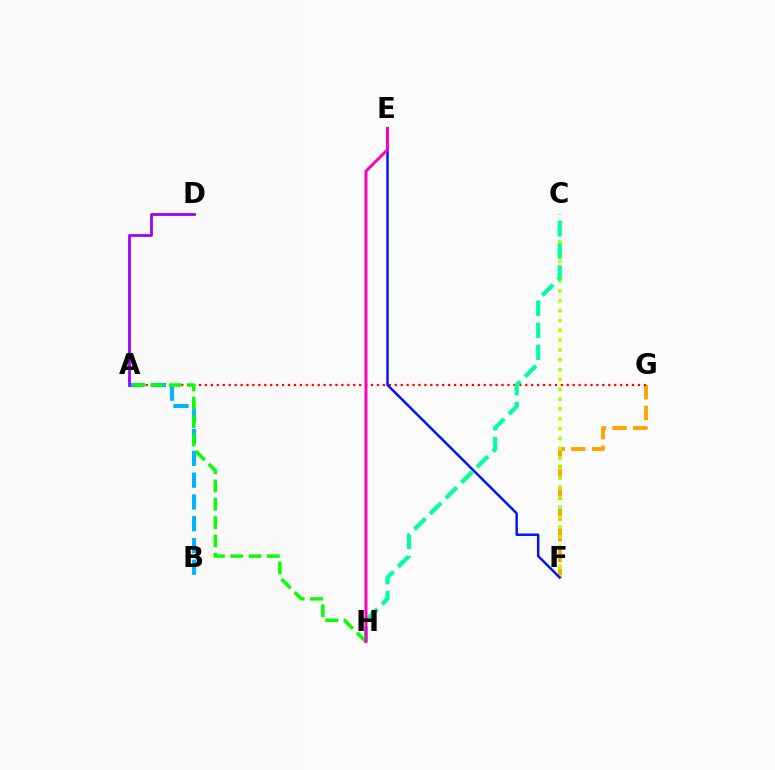{('F', 'G'): [{'color': '#ffa500', 'line_style': 'dashed', 'thickness': 2.82}], ('A', 'G'): [{'color': '#ff0000', 'line_style': 'dotted', 'thickness': 1.61}], ('C', 'F'): [{'color': '#b3ff00', 'line_style': 'dotted', 'thickness': 2.67}], ('A', 'B'): [{'color': '#00b5ff', 'line_style': 'dashed', 'thickness': 2.96}], ('E', 'F'): [{'color': '#0010ff', 'line_style': 'solid', 'thickness': 1.76}], ('A', 'D'): [{'color': '#9b00ff', 'line_style': 'solid', 'thickness': 1.99}], ('A', 'H'): [{'color': '#08ff00', 'line_style': 'dashed', 'thickness': 2.49}], ('C', 'H'): [{'color': '#00ff9d', 'line_style': 'dashed', 'thickness': 3.0}], ('E', 'H'): [{'color': '#ff00bd', 'line_style': 'solid', 'thickness': 2.15}]}